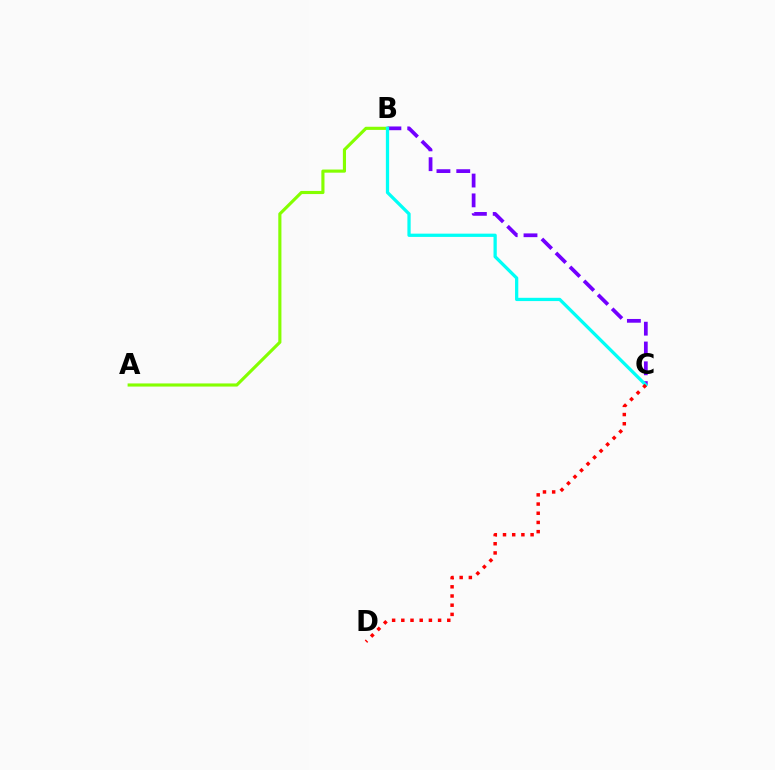{('B', 'C'): [{'color': '#7200ff', 'line_style': 'dashed', 'thickness': 2.69}, {'color': '#00fff6', 'line_style': 'solid', 'thickness': 2.35}], ('A', 'B'): [{'color': '#84ff00', 'line_style': 'solid', 'thickness': 2.25}], ('C', 'D'): [{'color': '#ff0000', 'line_style': 'dotted', 'thickness': 2.5}]}